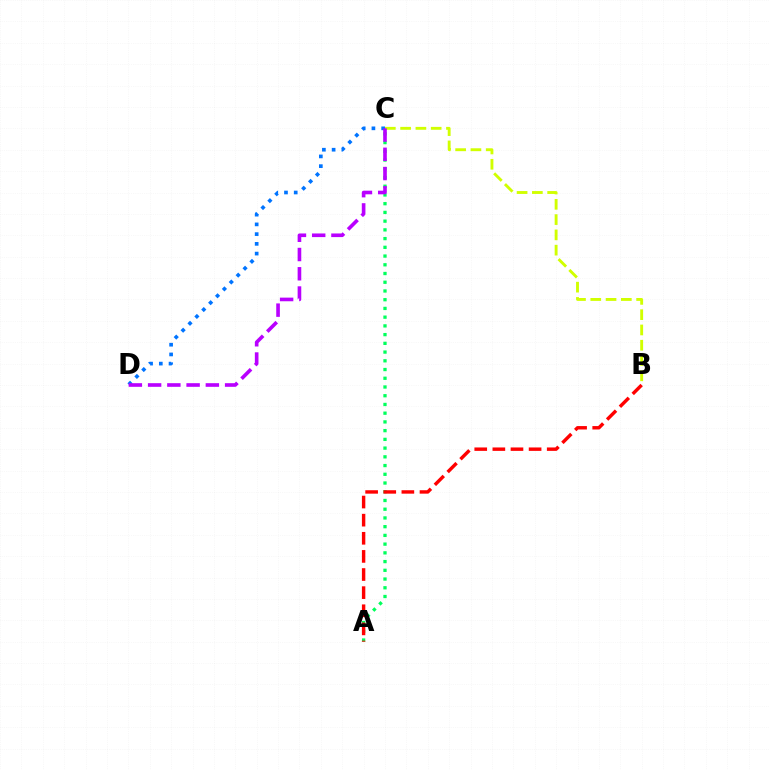{('B', 'C'): [{'color': '#d1ff00', 'line_style': 'dashed', 'thickness': 2.08}], ('C', 'D'): [{'color': '#0074ff', 'line_style': 'dotted', 'thickness': 2.64}, {'color': '#b900ff', 'line_style': 'dashed', 'thickness': 2.62}], ('A', 'C'): [{'color': '#00ff5c', 'line_style': 'dotted', 'thickness': 2.37}], ('A', 'B'): [{'color': '#ff0000', 'line_style': 'dashed', 'thickness': 2.46}]}